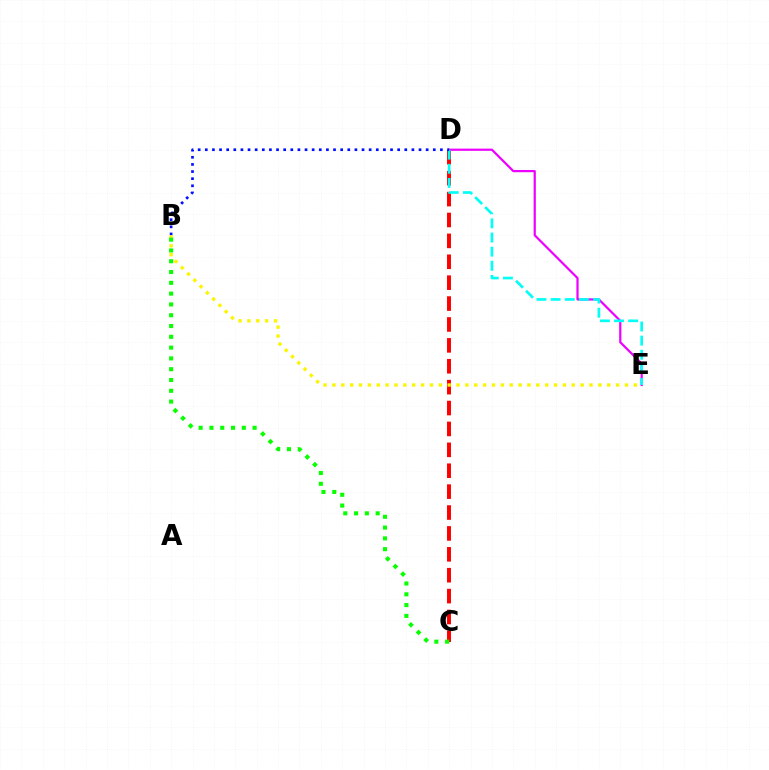{('C', 'D'): [{'color': '#ff0000', 'line_style': 'dashed', 'thickness': 2.84}], ('D', 'E'): [{'color': '#ee00ff', 'line_style': 'solid', 'thickness': 1.59}, {'color': '#00fff6', 'line_style': 'dashed', 'thickness': 1.92}], ('B', 'D'): [{'color': '#0010ff', 'line_style': 'dotted', 'thickness': 1.94}], ('B', 'E'): [{'color': '#fcf500', 'line_style': 'dotted', 'thickness': 2.41}], ('B', 'C'): [{'color': '#08ff00', 'line_style': 'dotted', 'thickness': 2.93}]}